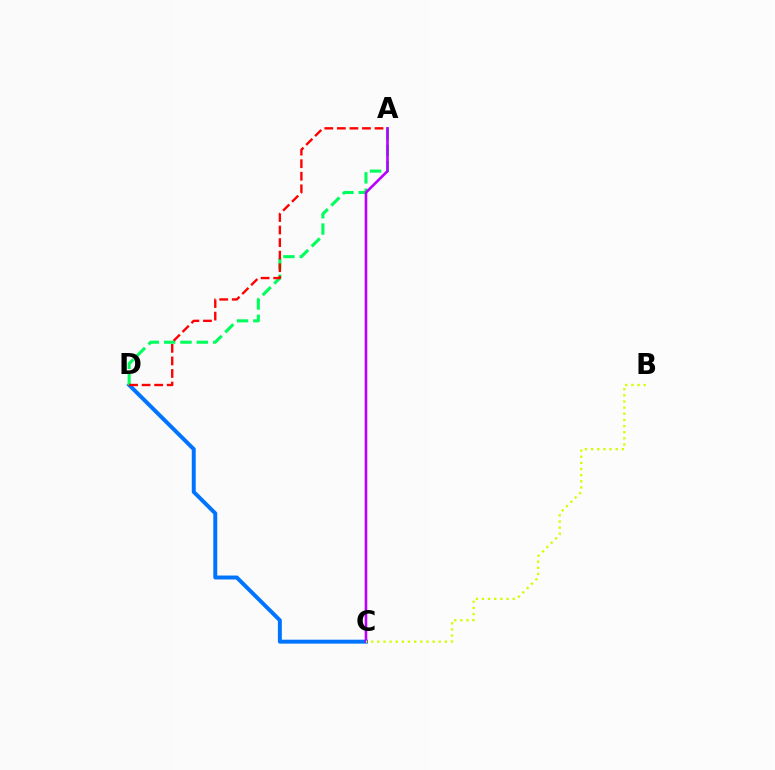{('C', 'D'): [{'color': '#0074ff', 'line_style': 'solid', 'thickness': 2.84}], ('A', 'D'): [{'color': '#00ff5c', 'line_style': 'dashed', 'thickness': 2.22}, {'color': '#ff0000', 'line_style': 'dashed', 'thickness': 1.71}], ('A', 'C'): [{'color': '#b900ff', 'line_style': 'solid', 'thickness': 1.88}], ('B', 'C'): [{'color': '#d1ff00', 'line_style': 'dotted', 'thickness': 1.67}]}